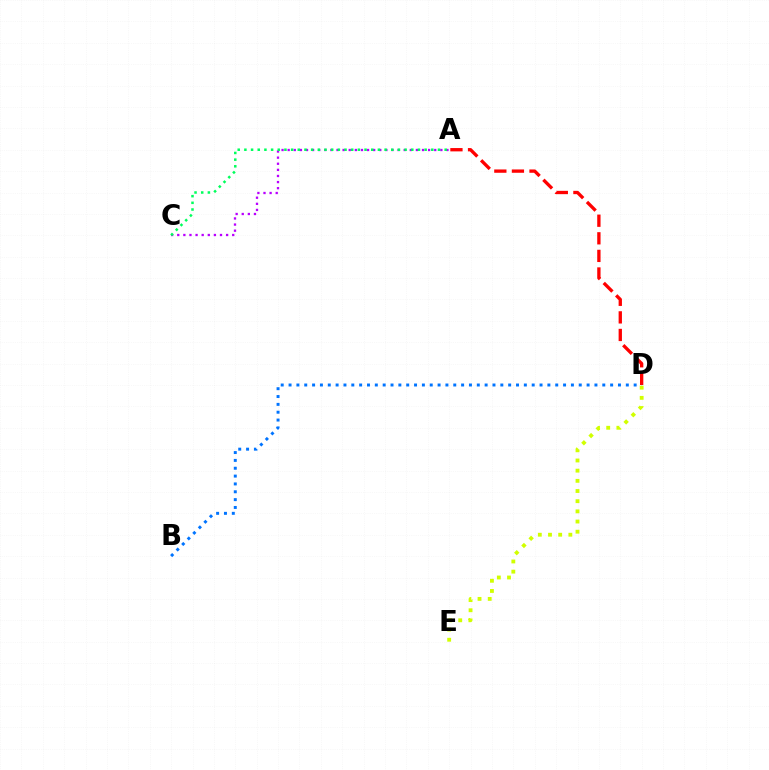{('A', 'D'): [{'color': '#ff0000', 'line_style': 'dashed', 'thickness': 2.39}], ('B', 'D'): [{'color': '#0074ff', 'line_style': 'dotted', 'thickness': 2.13}], ('A', 'C'): [{'color': '#b900ff', 'line_style': 'dotted', 'thickness': 1.66}, {'color': '#00ff5c', 'line_style': 'dotted', 'thickness': 1.81}], ('D', 'E'): [{'color': '#d1ff00', 'line_style': 'dotted', 'thickness': 2.76}]}